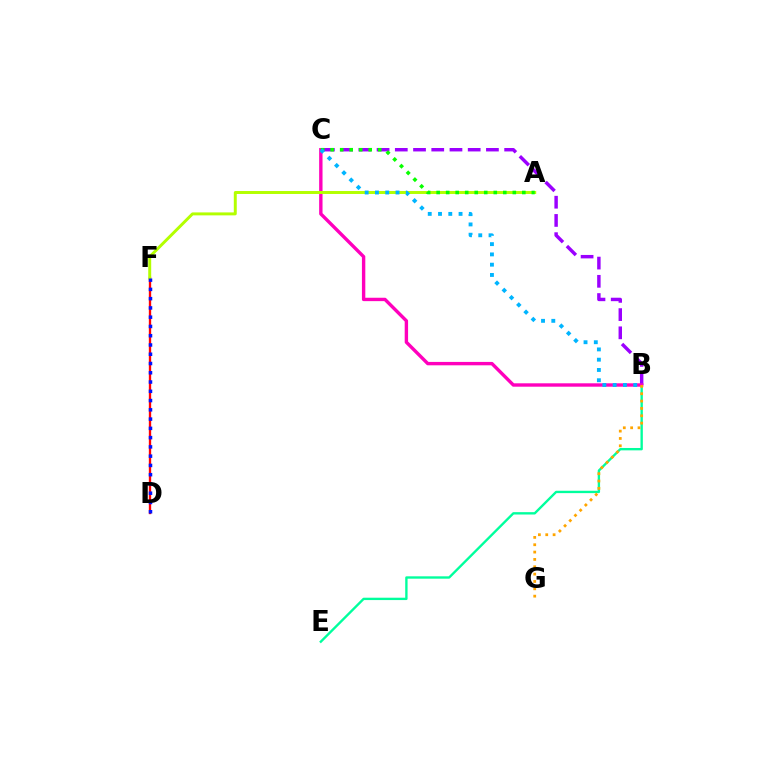{('B', 'C'): [{'color': '#9b00ff', 'line_style': 'dashed', 'thickness': 2.48}, {'color': '#ff00bd', 'line_style': 'solid', 'thickness': 2.44}, {'color': '#00b5ff', 'line_style': 'dotted', 'thickness': 2.79}], ('B', 'E'): [{'color': '#00ff9d', 'line_style': 'solid', 'thickness': 1.7}], ('D', 'F'): [{'color': '#ff0000', 'line_style': 'solid', 'thickness': 1.68}, {'color': '#0010ff', 'line_style': 'dotted', 'thickness': 2.52}], ('A', 'F'): [{'color': '#b3ff00', 'line_style': 'solid', 'thickness': 2.13}], ('A', 'C'): [{'color': '#08ff00', 'line_style': 'dotted', 'thickness': 2.59}], ('B', 'G'): [{'color': '#ffa500', 'line_style': 'dotted', 'thickness': 2.0}]}